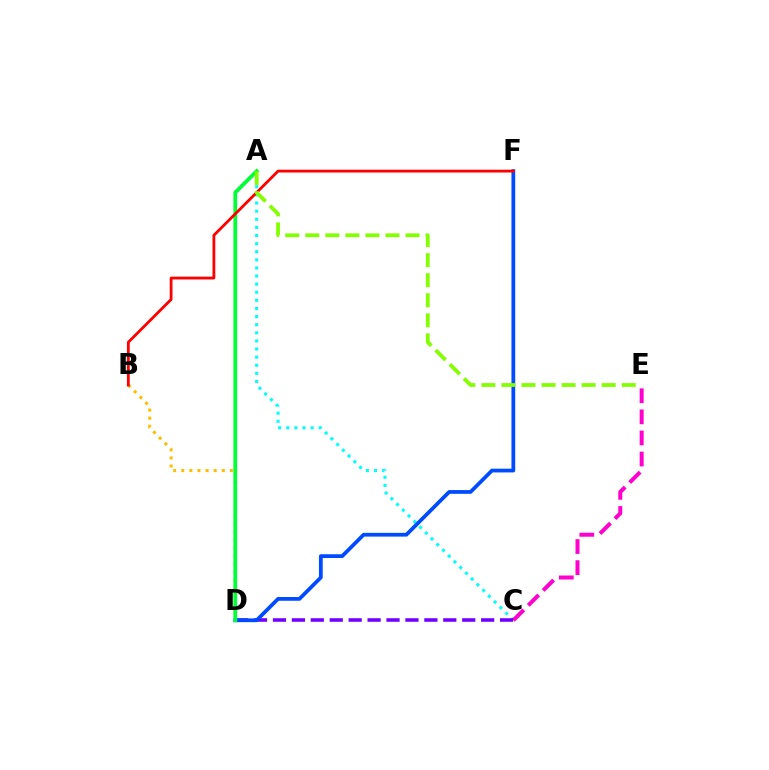{('A', 'C'): [{'color': '#00fff6', 'line_style': 'dotted', 'thickness': 2.2}], ('C', 'E'): [{'color': '#ff00cf', 'line_style': 'dashed', 'thickness': 2.87}], ('B', 'D'): [{'color': '#ffbd00', 'line_style': 'dotted', 'thickness': 2.2}], ('C', 'D'): [{'color': '#7200ff', 'line_style': 'dashed', 'thickness': 2.57}], ('D', 'F'): [{'color': '#004bff', 'line_style': 'solid', 'thickness': 2.71}], ('A', 'D'): [{'color': '#00ff39', 'line_style': 'solid', 'thickness': 2.72}], ('B', 'F'): [{'color': '#ff0000', 'line_style': 'solid', 'thickness': 2.01}], ('A', 'E'): [{'color': '#84ff00', 'line_style': 'dashed', 'thickness': 2.72}]}